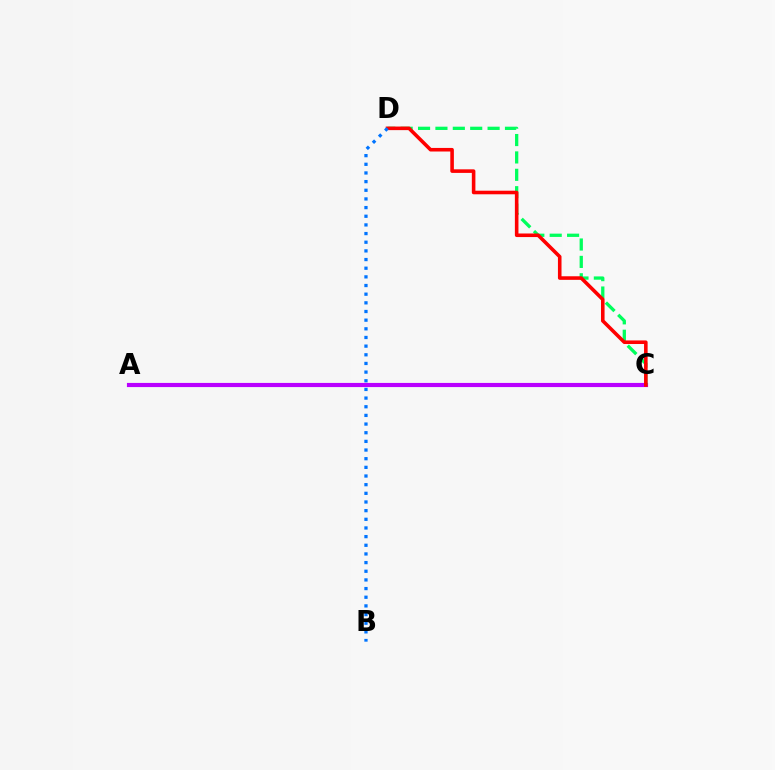{('A', 'C'): [{'color': '#d1ff00', 'line_style': 'dashed', 'thickness': 1.6}, {'color': '#b900ff', 'line_style': 'solid', 'thickness': 2.99}], ('C', 'D'): [{'color': '#00ff5c', 'line_style': 'dashed', 'thickness': 2.36}, {'color': '#ff0000', 'line_style': 'solid', 'thickness': 2.57}], ('B', 'D'): [{'color': '#0074ff', 'line_style': 'dotted', 'thickness': 2.35}]}